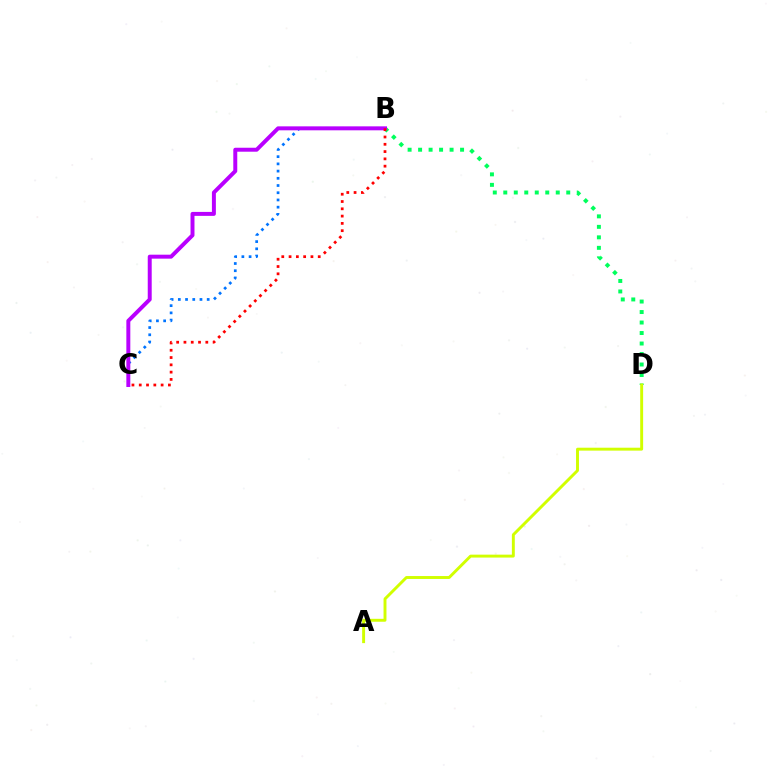{('B', 'C'): [{'color': '#0074ff', 'line_style': 'dotted', 'thickness': 1.96}, {'color': '#b900ff', 'line_style': 'solid', 'thickness': 2.85}, {'color': '#ff0000', 'line_style': 'dotted', 'thickness': 1.98}], ('B', 'D'): [{'color': '#00ff5c', 'line_style': 'dotted', 'thickness': 2.85}], ('A', 'D'): [{'color': '#d1ff00', 'line_style': 'solid', 'thickness': 2.1}]}